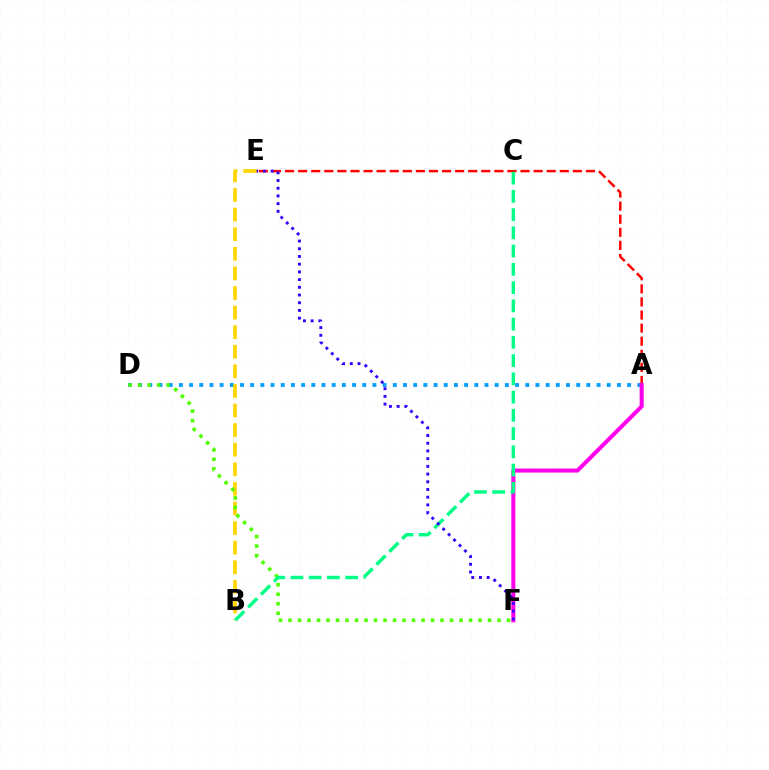{('A', 'D'): [{'color': '#009eff', 'line_style': 'dotted', 'thickness': 2.77}], ('A', 'E'): [{'color': '#ff0000', 'line_style': 'dashed', 'thickness': 1.78}], ('A', 'F'): [{'color': '#ff00ed', 'line_style': 'solid', 'thickness': 2.92}], ('B', 'E'): [{'color': '#ffd500', 'line_style': 'dashed', 'thickness': 2.66}], ('D', 'F'): [{'color': '#4fff00', 'line_style': 'dotted', 'thickness': 2.58}], ('B', 'C'): [{'color': '#00ff86', 'line_style': 'dashed', 'thickness': 2.48}], ('E', 'F'): [{'color': '#3700ff', 'line_style': 'dotted', 'thickness': 2.09}]}